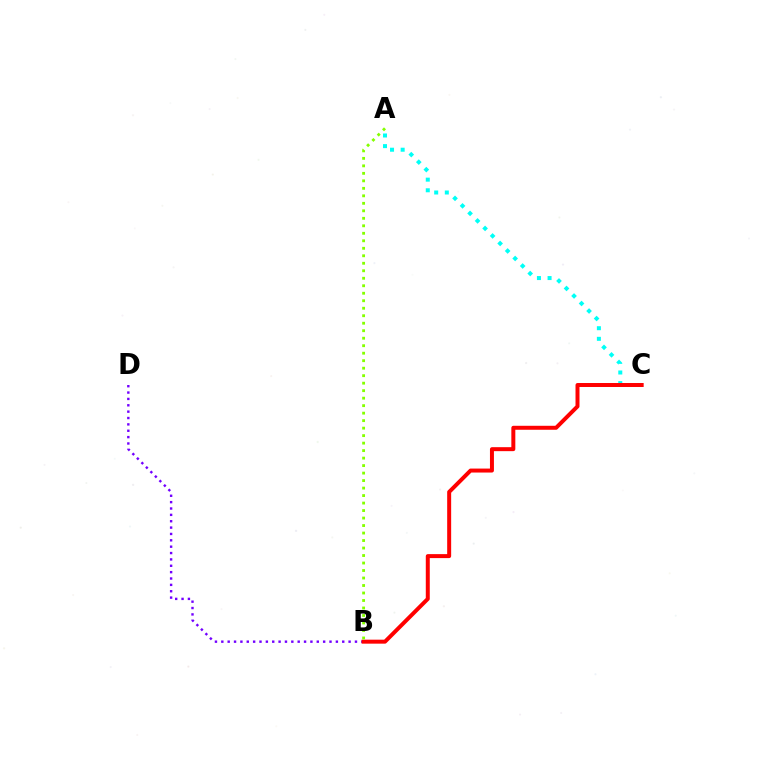{('B', 'D'): [{'color': '#7200ff', 'line_style': 'dotted', 'thickness': 1.73}], ('A', 'C'): [{'color': '#00fff6', 'line_style': 'dotted', 'thickness': 2.89}], ('B', 'C'): [{'color': '#ff0000', 'line_style': 'solid', 'thickness': 2.86}], ('A', 'B'): [{'color': '#84ff00', 'line_style': 'dotted', 'thickness': 2.04}]}